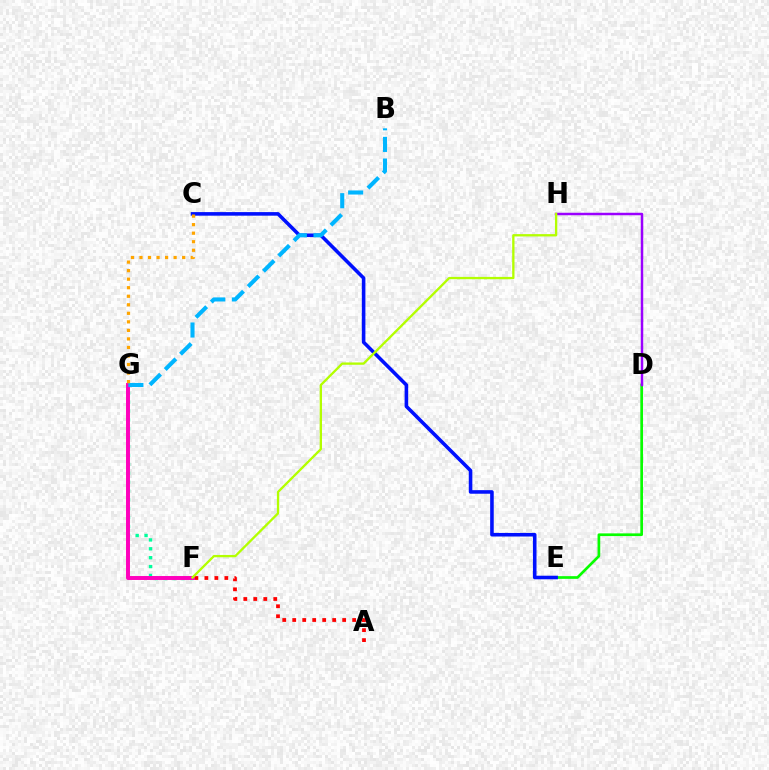{('D', 'E'): [{'color': '#08ff00', 'line_style': 'solid', 'thickness': 1.94}], ('F', 'G'): [{'color': '#00ff9d', 'line_style': 'dotted', 'thickness': 2.41}, {'color': '#ff00bd', 'line_style': 'solid', 'thickness': 2.85}], ('A', 'F'): [{'color': '#ff0000', 'line_style': 'dotted', 'thickness': 2.71}], ('D', 'H'): [{'color': '#9b00ff', 'line_style': 'solid', 'thickness': 1.78}], ('C', 'E'): [{'color': '#0010ff', 'line_style': 'solid', 'thickness': 2.57}], ('B', 'G'): [{'color': '#00b5ff', 'line_style': 'dashed', 'thickness': 2.94}], ('F', 'H'): [{'color': '#b3ff00', 'line_style': 'solid', 'thickness': 1.67}], ('C', 'G'): [{'color': '#ffa500', 'line_style': 'dotted', 'thickness': 2.32}]}